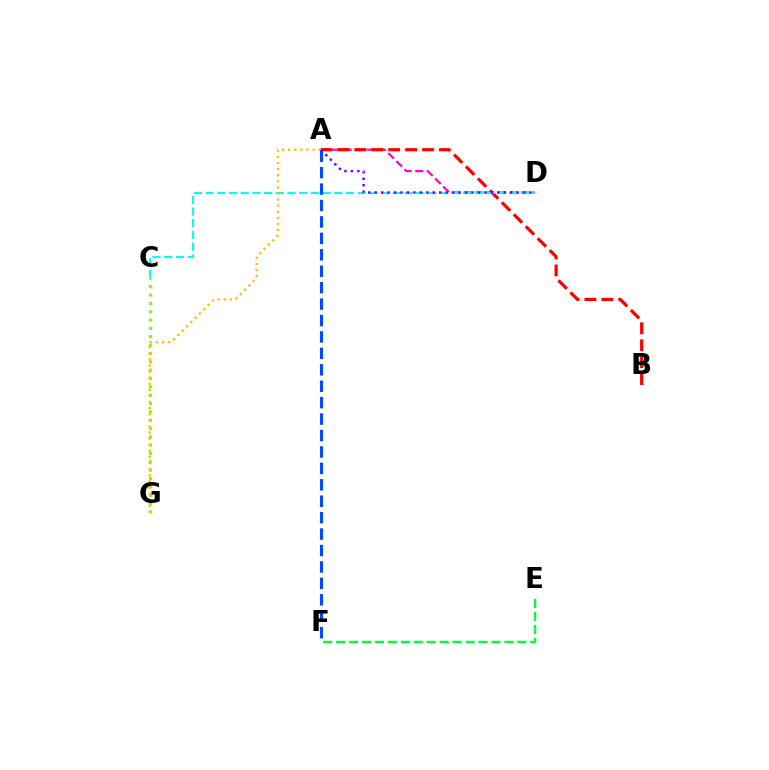{('A', 'D'): [{'color': '#ff00cf', 'line_style': 'dashed', 'thickness': 1.56}, {'color': '#7200ff', 'line_style': 'dotted', 'thickness': 1.75}], ('A', 'B'): [{'color': '#ff0000', 'line_style': 'dashed', 'thickness': 2.3}], ('C', 'G'): [{'color': '#84ff00', 'line_style': 'dotted', 'thickness': 2.27}], ('C', 'D'): [{'color': '#00fff6', 'line_style': 'dashed', 'thickness': 1.59}], ('A', 'G'): [{'color': '#ffbd00', 'line_style': 'dotted', 'thickness': 1.66}], ('A', 'F'): [{'color': '#004bff', 'line_style': 'dashed', 'thickness': 2.23}], ('E', 'F'): [{'color': '#00ff39', 'line_style': 'dashed', 'thickness': 1.76}]}